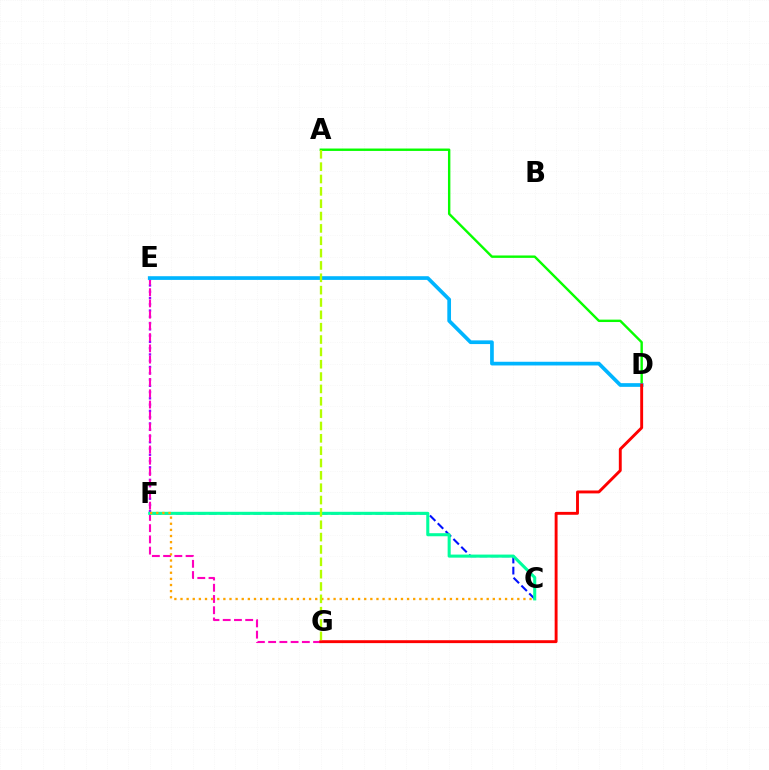{('E', 'F'): [{'color': '#9b00ff', 'line_style': 'dotted', 'thickness': 1.7}], ('C', 'F'): [{'color': '#0010ff', 'line_style': 'dashed', 'thickness': 1.51}, {'color': '#00ff9d', 'line_style': 'solid', 'thickness': 2.21}, {'color': '#ffa500', 'line_style': 'dotted', 'thickness': 1.66}], ('E', 'G'): [{'color': '#ff00bd', 'line_style': 'dashed', 'thickness': 1.53}], ('A', 'D'): [{'color': '#08ff00', 'line_style': 'solid', 'thickness': 1.73}], ('D', 'E'): [{'color': '#00b5ff', 'line_style': 'solid', 'thickness': 2.66}], ('D', 'G'): [{'color': '#ff0000', 'line_style': 'solid', 'thickness': 2.09}], ('A', 'G'): [{'color': '#b3ff00', 'line_style': 'dashed', 'thickness': 1.68}]}